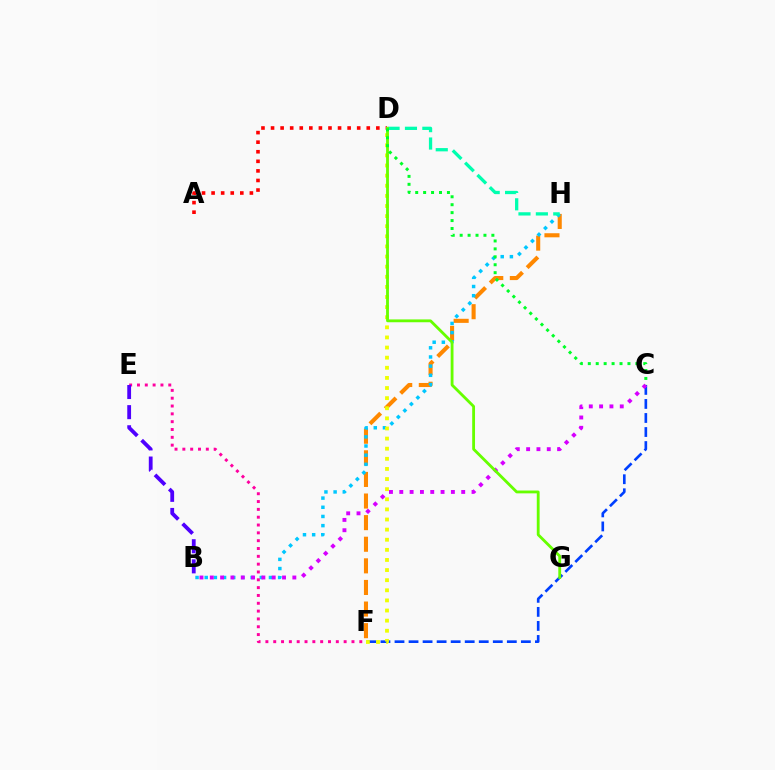{('F', 'H'): [{'color': '#ff8800', 'line_style': 'dashed', 'thickness': 2.94}], ('A', 'D'): [{'color': '#ff0000', 'line_style': 'dotted', 'thickness': 2.6}], ('C', 'F'): [{'color': '#003fff', 'line_style': 'dashed', 'thickness': 1.91}], ('B', 'H'): [{'color': '#00c7ff', 'line_style': 'dotted', 'thickness': 2.49}], ('D', 'F'): [{'color': '#eeff00', 'line_style': 'dotted', 'thickness': 2.75}], ('E', 'F'): [{'color': '#ff00a0', 'line_style': 'dotted', 'thickness': 2.13}], ('D', 'H'): [{'color': '#00ffaf', 'line_style': 'dashed', 'thickness': 2.36}], ('B', 'C'): [{'color': '#d600ff', 'line_style': 'dotted', 'thickness': 2.8}], ('D', 'G'): [{'color': '#66ff00', 'line_style': 'solid', 'thickness': 2.03}], ('B', 'E'): [{'color': '#4f00ff', 'line_style': 'dashed', 'thickness': 2.73}], ('C', 'D'): [{'color': '#00ff27', 'line_style': 'dotted', 'thickness': 2.15}]}